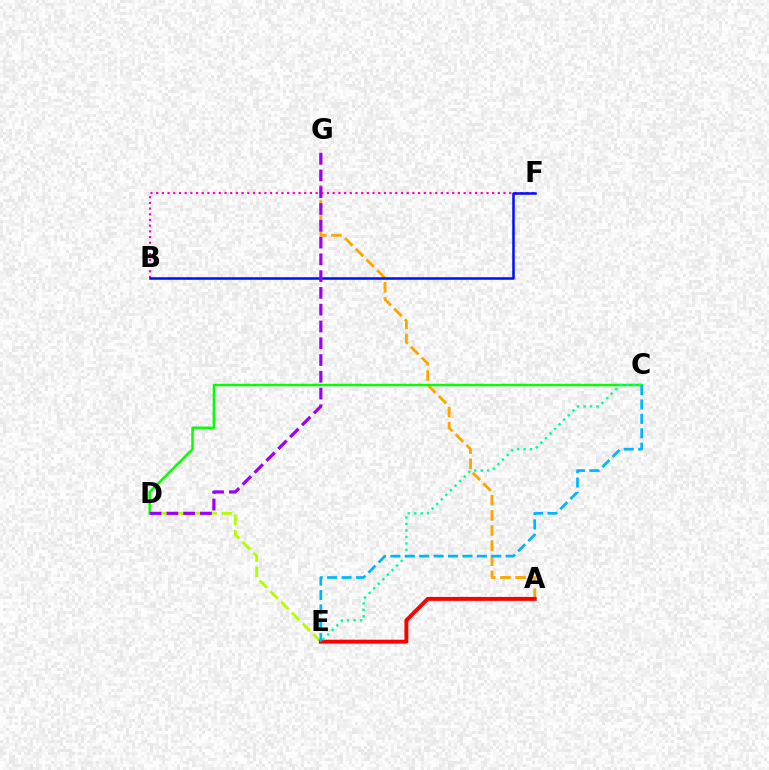{('A', 'G'): [{'color': '#ffa500', 'line_style': 'dashed', 'thickness': 2.06}], ('B', 'F'): [{'color': '#ff00bd', 'line_style': 'dotted', 'thickness': 1.55}, {'color': '#0010ff', 'line_style': 'solid', 'thickness': 1.83}], ('D', 'E'): [{'color': '#b3ff00', 'line_style': 'dashed', 'thickness': 2.06}], ('C', 'D'): [{'color': '#08ff00', 'line_style': 'solid', 'thickness': 1.79}], ('A', 'E'): [{'color': '#ff0000', 'line_style': 'solid', 'thickness': 2.83}], ('C', 'E'): [{'color': '#00ff9d', 'line_style': 'dotted', 'thickness': 1.76}, {'color': '#00b5ff', 'line_style': 'dashed', 'thickness': 1.96}], ('D', 'G'): [{'color': '#9b00ff', 'line_style': 'dashed', 'thickness': 2.28}]}